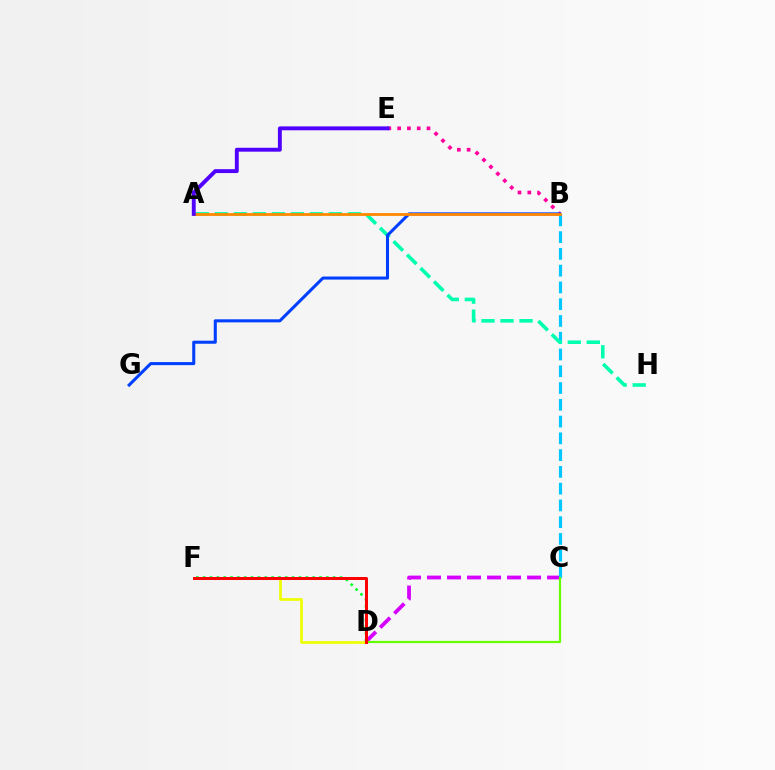{('C', 'D'): [{'color': '#d600ff', 'line_style': 'dashed', 'thickness': 2.72}, {'color': '#66ff00', 'line_style': 'solid', 'thickness': 1.58}], ('B', 'E'): [{'color': '#ff00a0', 'line_style': 'dotted', 'thickness': 2.66}], ('D', 'F'): [{'color': '#00ff27', 'line_style': 'dotted', 'thickness': 1.86}, {'color': '#eeff00', 'line_style': 'solid', 'thickness': 1.95}, {'color': '#ff0000', 'line_style': 'solid', 'thickness': 2.17}], ('B', 'C'): [{'color': '#00c7ff', 'line_style': 'dashed', 'thickness': 2.28}], ('A', 'H'): [{'color': '#00ffaf', 'line_style': 'dashed', 'thickness': 2.58}], ('B', 'G'): [{'color': '#003fff', 'line_style': 'solid', 'thickness': 2.2}], ('A', 'B'): [{'color': '#ff8800', 'line_style': 'solid', 'thickness': 2.01}], ('A', 'E'): [{'color': '#4f00ff', 'line_style': 'solid', 'thickness': 2.81}]}